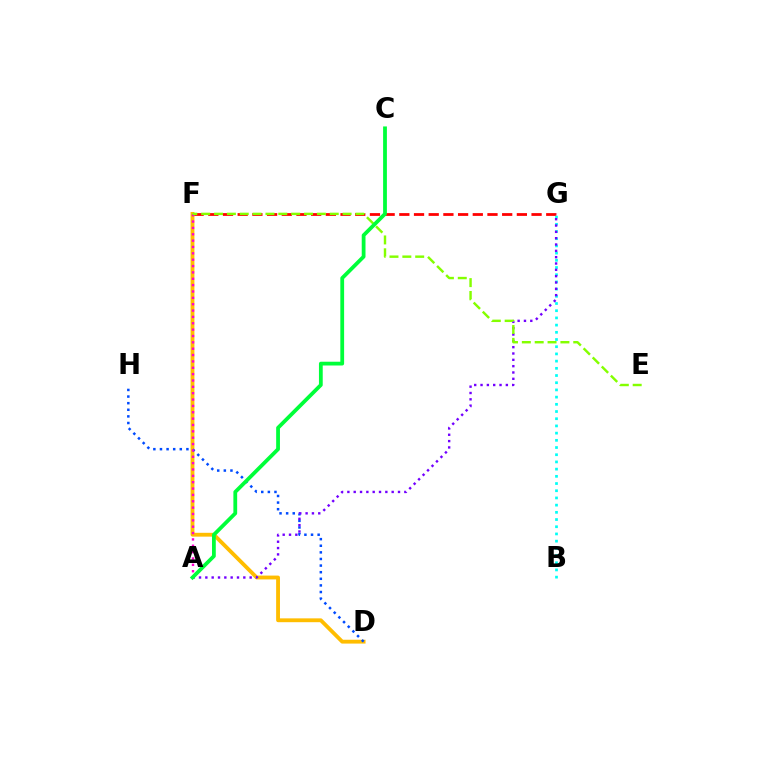{('F', 'G'): [{'color': '#ff0000', 'line_style': 'dashed', 'thickness': 2.0}], ('B', 'G'): [{'color': '#00fff6', 'line_style': 'dotted', 'thickness': 1.96}], ('D', 'F'): [{'color': '#ffbd00', 'line_style': 'solid', 'thickness': 2.76}], ('D', 'H'): [{'color': '#004bff', 'line_style': 'dotted', 'thickness': 1.8}], ('A', 'G'): [{'color': '#7200ff', 'line_style': 'dotted', 'thickness': 1.72}], ('A', 'F'): [{'color': '#ff00cf', 'line_style': 'dotted', 'thickness': 1.73}], ('E', 'F'): [{'color': '#84ff00', 'line_style': 'dashed', 'thickness': 1.75}], ('A', 'C'): [{'color': '#00ff39', 'line_style': 'solid', 'thickness': 2.72}]}